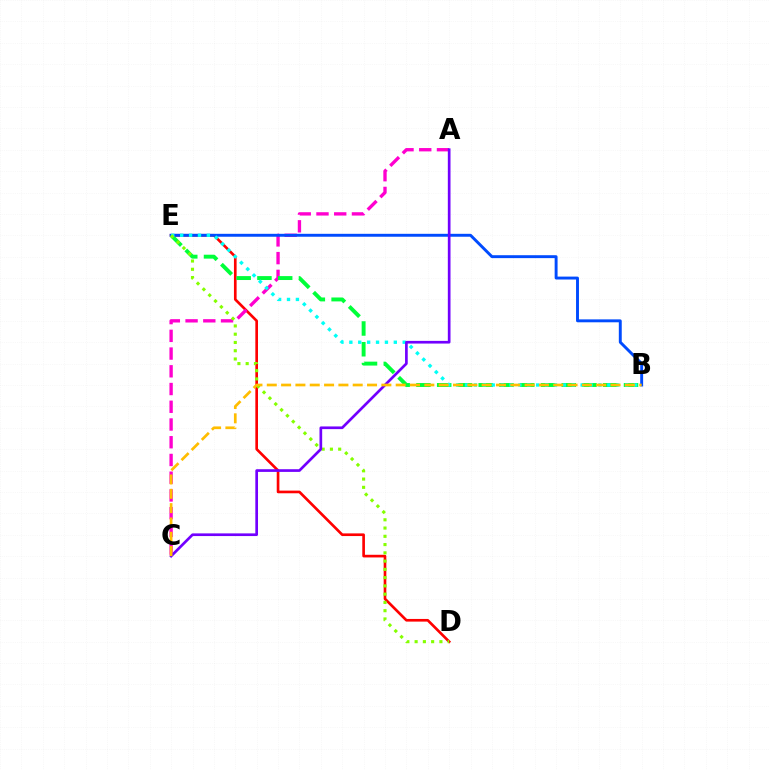{('D', 'E'): [{'color': '#ff0000', 'line_style': 'solid', 'thickness': 1.92}, {'color': '#84ff00', 'line_style': 'dotted', 'thickness': 2.24}], ('A', 'C'): [{'color': '#ff00cf', 'line_style': 'dashed', 'thickness': 2.41}, {'color': '#7200ff', 'line_style': 'solid', 'thickness': 1.93}], ('B', 'E'): [{'color': '#00ff39', 'line_style': 'dashed', 'thickness': 2.82}, {'color': '#004bff', 'line_style': 'solid', 'thickness': 2.1}, {'color': '#00fff6', 'line_style': 'dotted', 'thickness': 2.42}], ('B', 'C'): [{'color': '#ffbd00', 'line_style': 'dashed', 'thickness': 1.95}]}